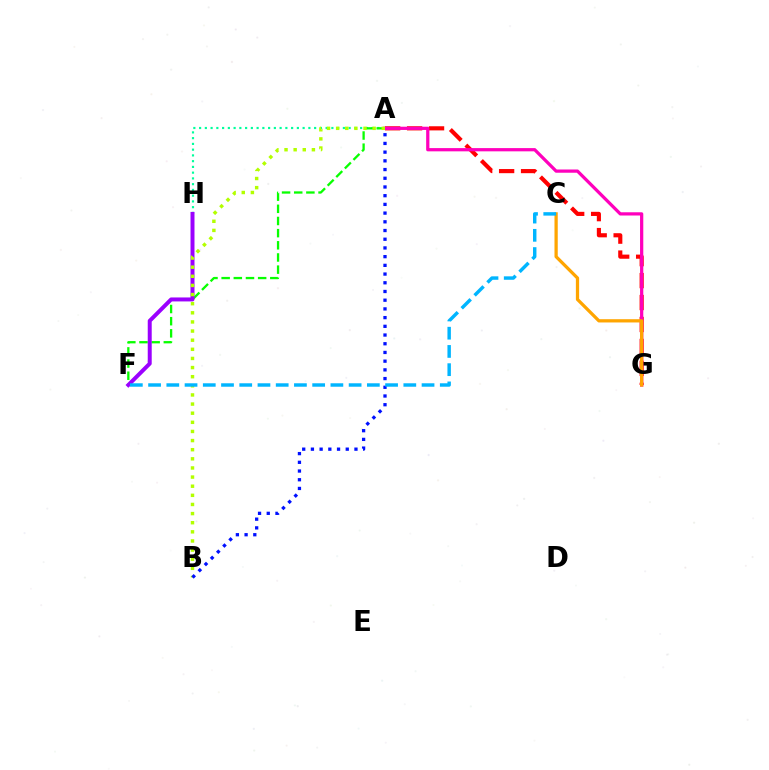{('A', 'G'): [{'color': '#ff0000', 'line_style': 'dashed', 'thickness': 2.98}, {'color': '#ff00bd', 'line_style': 'solid', 'thickness': 2.33}], ('A', 'H'): [{'color': '#00ff9d', 'line_style': 'dotted', 'thickness': 1.56}], ('A', 'F'): [{'color': '#08ff00', 'line_style': 'dashed', 'thickness': 1.65}], ('F', 'H'): [{'color': '#9b00ff', 'line_style': 'solid', 'thickness': 2.86}], ('C', 'G'): [{'color': '#ffa500', 'line_style': 'solid', 'thickness': 2.34}], ('A', 'B'): [{'color': '#b3ff00', 'line_style': 'dotted', 'thickness': 2.48}, {'color': '#0010ff', 'line_style': 'dotted', 'thickness': 2.37}], ('C', 'F'): [{'color': '#00b5ff', 'line_style': 'dashed', 'thickness': 2.48}]}